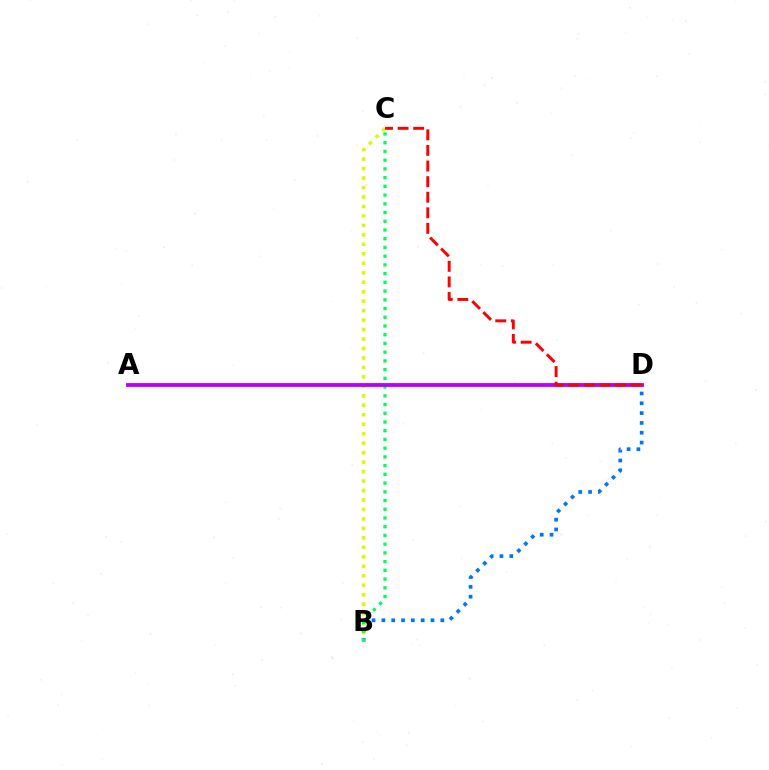{('B', 'D'): [{'color': '#0074ff', 'line_style': 'dotted', 'thickness': 2.67}], ('B', 'C'): [{'color': '#d1ff00', 'line_style': 'dotted', 'thickness': 2.57}, {'color': '#00ff5c', 'line_style': 'dotted', 'thickness': 2.37}], ('A', 'D'): [{'color': '#b900ff', 'line_style': 'solid', 'thickness': 2.76}], ('C', 'D'): [{'color': '#ff0000', 'line_style': 'dashed', 'thickness': 2.12}]}